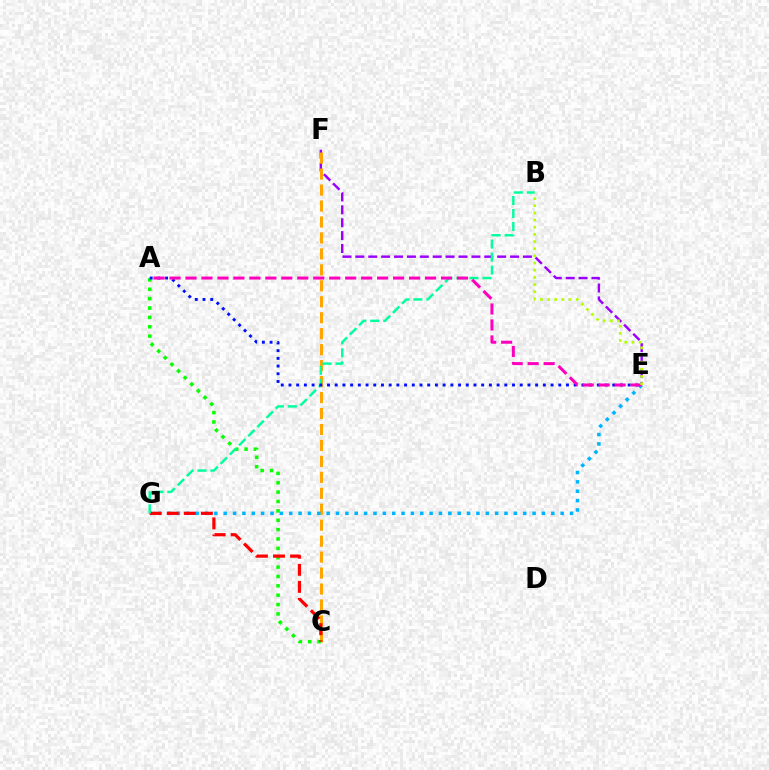{('E', 'F'): [{'color': '#9b00ff', 'line_style': 'dashed', 'thickness': 1.75}], ('C', 'F'): [{'color': '#ffa500', 'line_style': 'dashed', 'thickness': 2.17}], ('E', 'G'): [{'color': '#00b5ff', 'line_style': 'dotted', 'thickness': 2.54}], ('A', 'C'): [{'color': '#08ff00', 'line_style': 'dotted', 'thickness': 2.55}], ('C', 'G'): [{'color': '#ff0000', 'line_style': 'dashed', 'thickness': 2.32}], ('B', 'G'): [{'color': '#00ff9d', 'line_style': 'dashed', 'thickness': 1.77}], ('A', 'E'): [{'color': '#0010ff', 'line_style': 'dotted', 'thickness': 2.09}, {'color': '#ff00bd', 'line_style': 'dashed', 'thickness': 2.17}], ('B', 'E'): [{'color': '#b3ff00', 'line_style': 'dotted', 'thickness': 1.95}]}